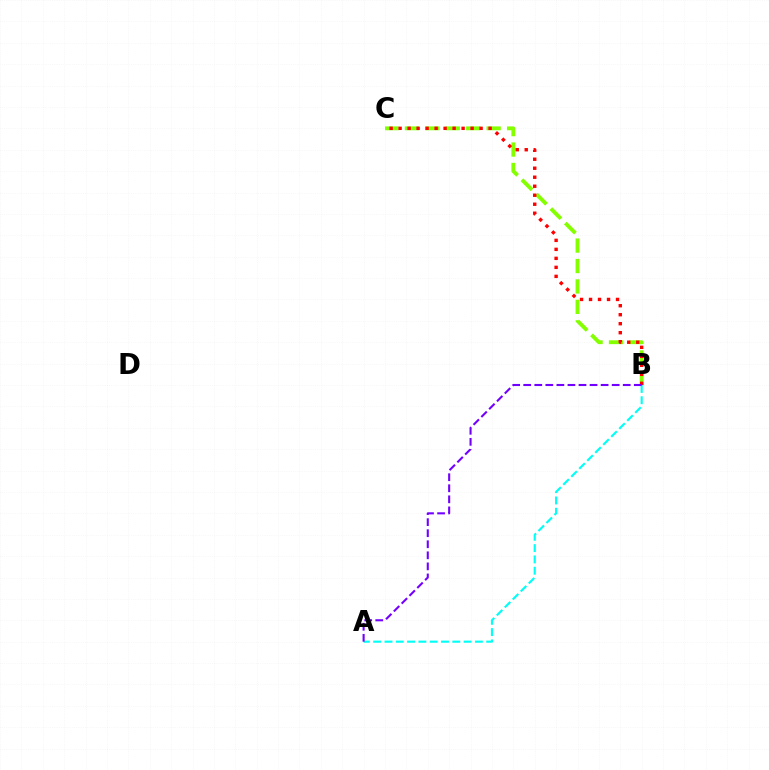{('A', 'B'): [{'color': '#00fff6', 'line_style': 'dashed', 'thickness': 1.54}, {'color': '#7200ff', 'line_style': 'dashed', 'thickness': 1.5}], ('B', 'C'): [{'color': '#84ff00', 'line_style': 'dashed', 'thickness': 2.78}, {'color': '#ff0000', 'line_style': 'dotted', 'thickness': 2.44}]}